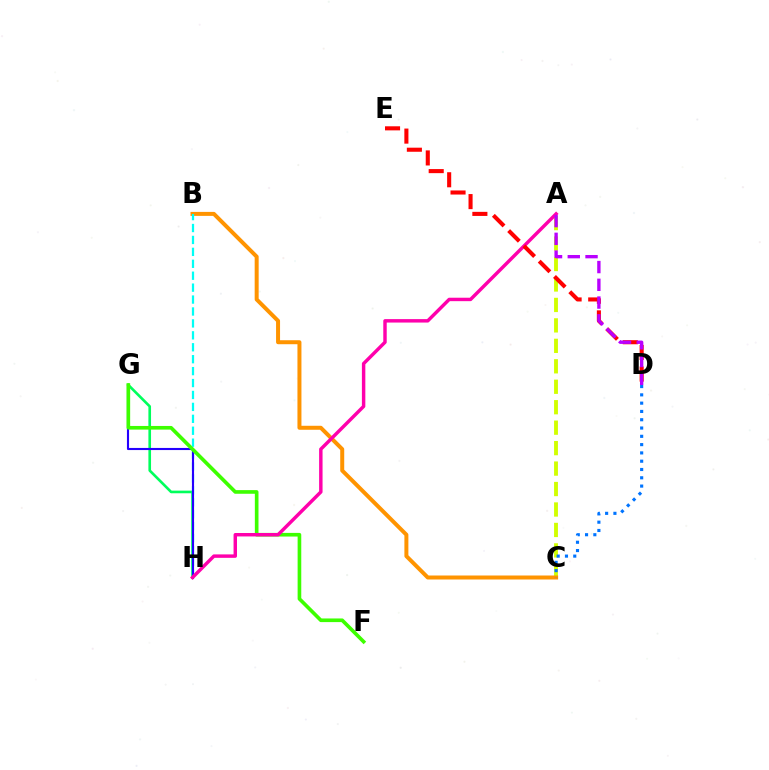{('A', 'C'): [{'color': '#d1ff00', 'line_style': 'dashed', 'thickness': 2.78}], ('B', 'C'): [{'color': '#ff9400', 'line_style': 'solid', 'thickness': 2.87}], ('G', 'H'): [{'color': '#00ff5c', 'line_style': 'solid', 'thickness': 1.9}, {'color': '#2500ff', 'line_style': 'solid', 'thickness': 1.52}], ('B', 'H'): [{'color': '#00fff6', 'line_style': 'dashed', 'thickness': 1.62}], ('F', 'G'): [{'color': '#3dff00', 'line_style': 'solid', 'thickness': 2.62}], ('A', 'H'): [{'color': '#ff00ac', 'line_style': 'solid', 'thickness': 2.48}], ('D', 'E'): [{'color': '#ff0000', 'line_style': 'dashed', 'thickness': 2.94}], ('C', 'D'): [{'color': '#0074ff', 'line_style': 'dotted', 'thickness': 2.25}], ('A', 'D'): [{'color': '#b900ff', 'line_style': 'dashed', 'thickness': 2.41}]}